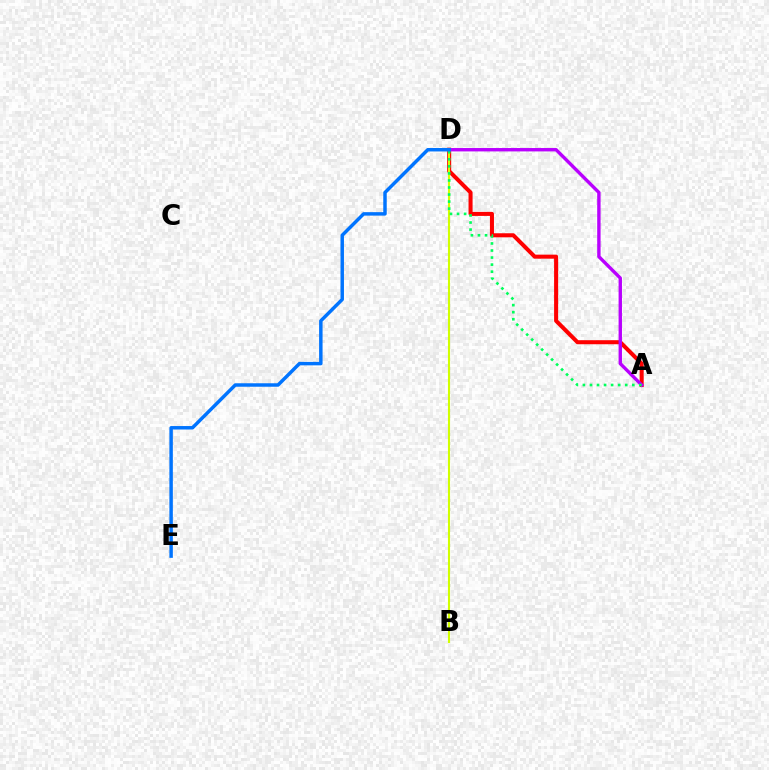{('A', 'D'): [{'color': '#ff0000', 'line_style': 'solid', 'thickness': 2.91}, {'color': '#b900ff', 'line_style': 'solid', 'thickness': 2.44}, {'color': '#00ff5c', 'line_style': 'dotted', 'thickness': 1.92}], ('B', 'D'): [{'color': '#d1ff00', 'line_style': 'solid', 'thickness': 1.51}], ('D', 'E'): [{'color': '#0074ff', 'line_style': 'solid', 'thickness': 2.5}]}